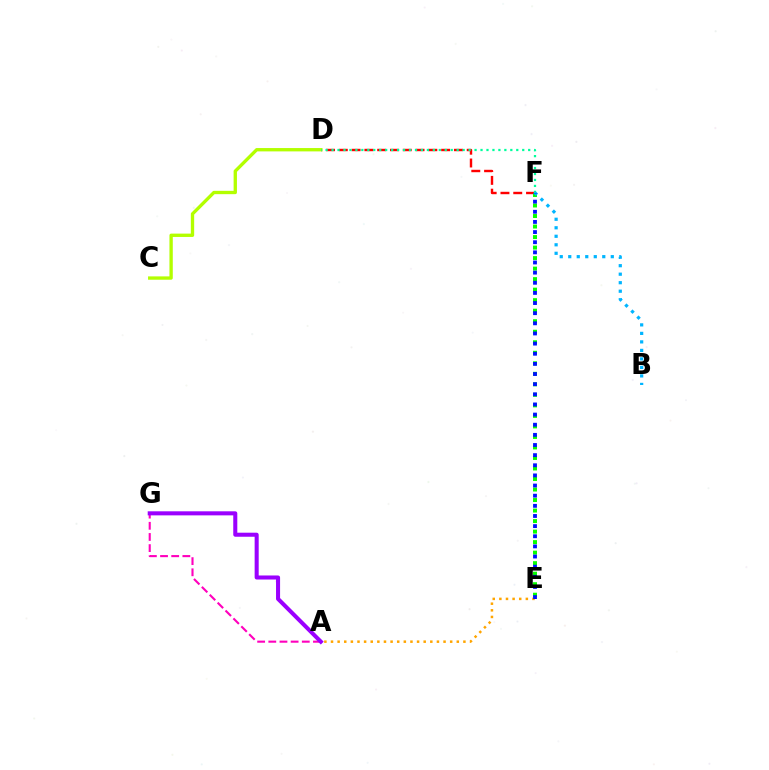{('A', 'G'): [{'color': '#ff00bd', 'line_style': 'dashed', 'thickness': 1.52}, {'color': '#9b00ff', 'line_style': 'solid', 'thickness': 2.92}], ('D', 'F'): [{'color': '#ff0000', 'line_style': 'dashed', 'thickness': 1.74}, {'color': '#00ff9d', 'line_style': 'dotted', 'thickness': 1.62}], ('E', 'F'): [{'color': '#08ff00', 'line_style': 'dotted', 'thickness': 2.86}, {'color': '#0010ff', 'line_style': 'dotted', 'thickness': 2.75}], ('A', 'E'): [{'color': '#ffa500', 'line_style': 'dotted', 'thickness': 1.8}], ('C', 'D'): [{'color': '#b3ff00', 'line_style': 'solid', 'thickness': 2.4}], ('B', 'F'): [{'color': '#00b5ff', 'line_style': 'dotted', 'thickness': 2.31}]}